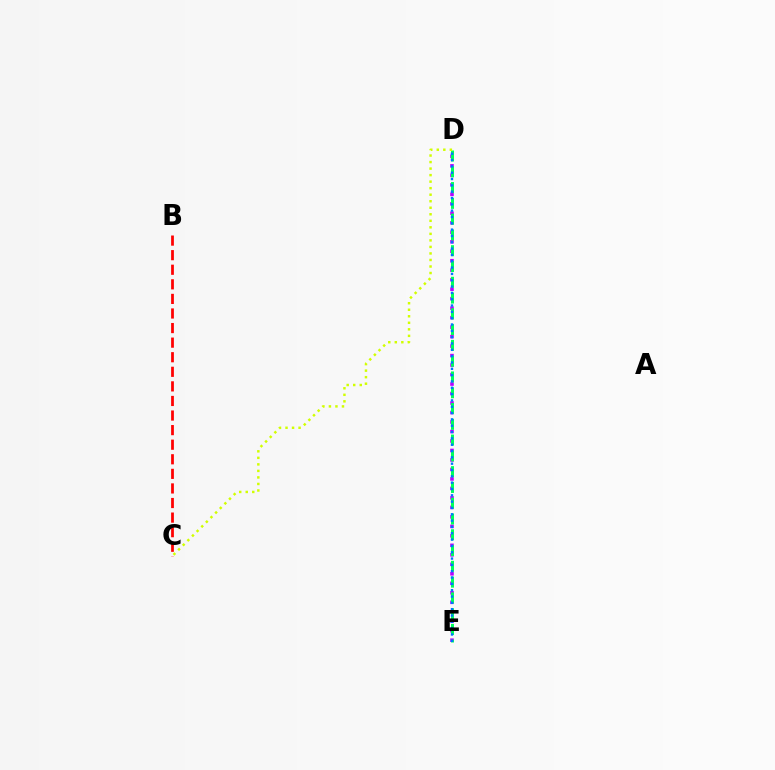{('D', 'E'): [{'color': '#b900ff', 'line_style': 'dotted', 'thickness': 2.58}, {'color': '#00ff5c', 'line_style': 'dashed', 'thickness': 2.14}, {'color': '#0074ff', 'line_style': 'dotted', 'thickness': 1.72}], ('B', 'C'): [{'color': '#ff0000', 'line_style': 'dashed', 'thickness': 1.98}], ('C', 'D'): [{'color': '#d1ff00', 'line_style': 'dotted', 'thickness': 1.77}]}